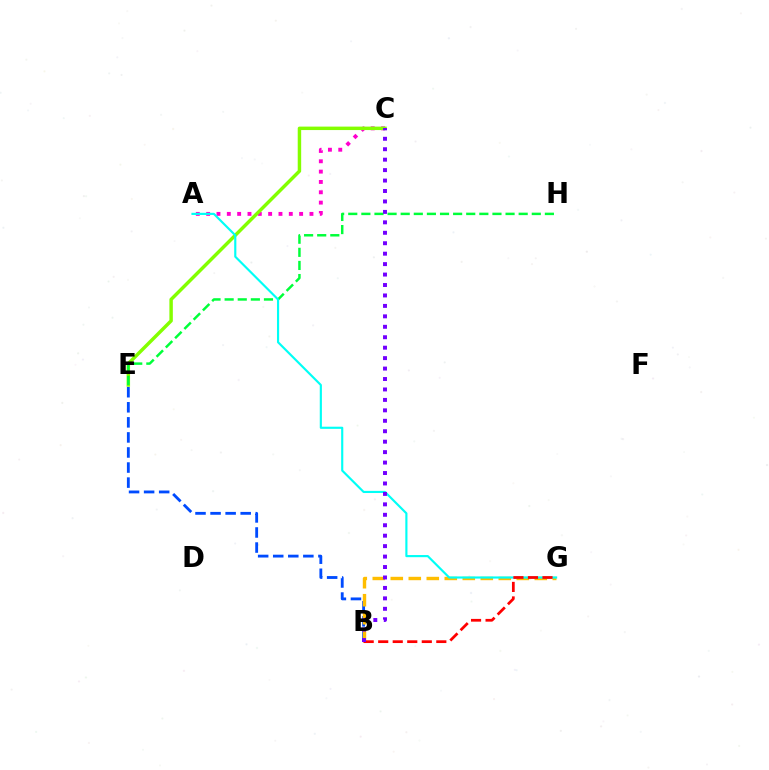{('A', 'C'): [{'color': '#ff00cf', 'line_style': 'dotted', 'thickness': 2.81}], ('B', 'E'): [{'color': '#004bff', 'line_style': 'dashed', 'thickness': 2.05}], ('C', 'E'): [{'color': '#84ff00', 'line_style': 'solid', 'thickness': 2.49}], ('B', 'G'): [{'color': '#ffbd00', 'line_style': 'dashed', 'thickness': 2.45}, {'color': '#ff0000', 'line_style': 'dashed', 'thickness': 1.97}], ('E', 'H'): [{'color': '#00ff39', 'line_style': 'dashed', 'thickness': 1.78}], ('A', 'G'): [{'color': '#00fff6', 'line_style': 'solid', 'thickness': 1.55}], ('B', 'C'): [{'color': '#7200ff', 'line_style': 'dotted', 'thickness': 2.84}]}